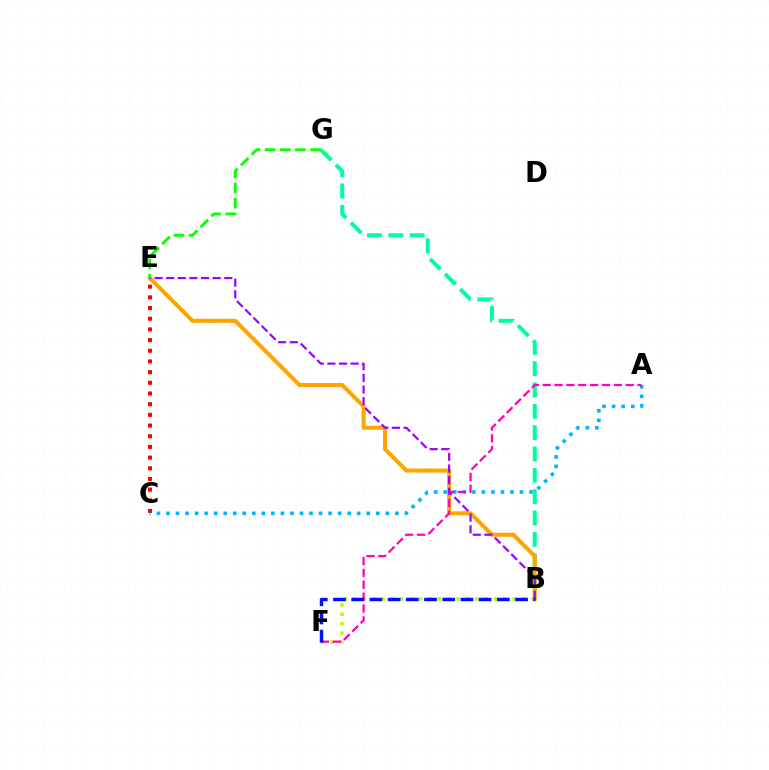{('B', 'F'): [{'color': '#b3ff00', 'line_style': 'dotted', 'thickness': 2.55}, {'color': '#0010ff', 'line_style': 'dashed', 'thickness': 2.47}], ('C', 'E'): [{'color': '#ff0000', 'line_style': 'dotted', 'thickness': 2.9}], ('A', 'C'): [{'color': '#00b5ff', 'line_style': 'dotted', 'thickness': 2.59}], ('B', 'G'): [{'color': '#00ff9d', 'line_style': 'dashed', 'thickness': 2.9}], ('B', 'E'): [{'color': '#ffa500', 'line_style': 'solid', 'thickness': 2.92}, {'color': '#9b00ff', 'line_style': 'dashed', 'thickness': 1.58}], ('A', 'F'): [{'color': '#ff00bd', 'line_style': 'dashed', 'thickness': 1.61}], ('E', 'G'): [{'color': '#08ff00', 'line_style': 'dashed', 'thickness': 2.06}]}